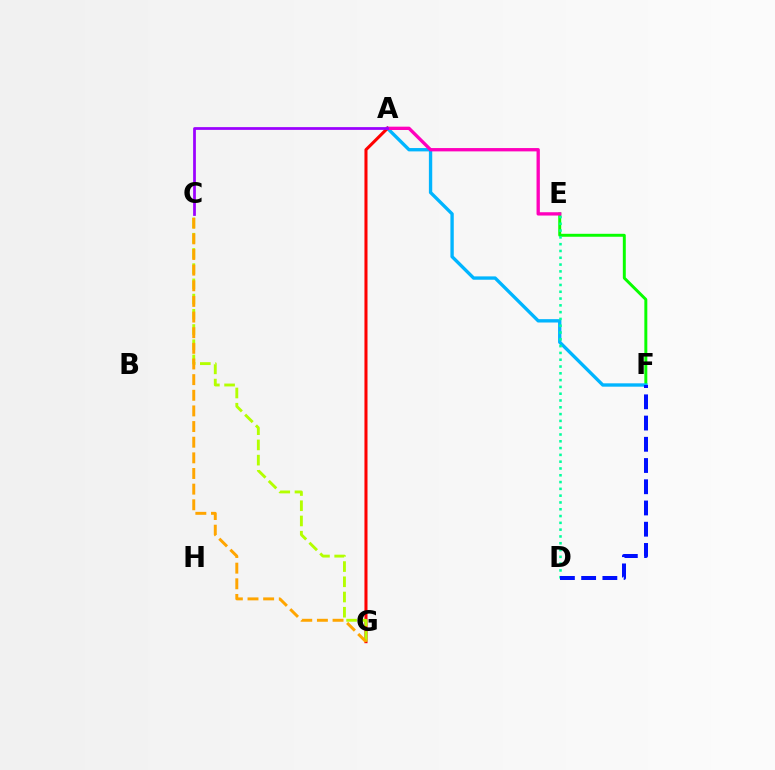{('E', 'F'): [{'color': '#08ff00', 'line_style': 'solid', 'thickness': 2.13}], ('A', 'F'): [{'color': '#00b5ff', 'line_style': 'solid', 'thickness': 2.41}], ('D', 'E'): [{'color': '#00ff9d', 'line_style': 'dotted', 'thickness': 1.85}], ('A', 'G'): [{'color': '#ff0000', 'line_style': 'solid', 'thickness': 2.2}], ('C', 'G'): [{'color': '#b3ff00', 'line_style': 'dashed', 'thickness': 2.07}, {'color': '#ffa500', 'line_style': 'dashed', 'thickness': 2.13}], ('A', 'E'): [{'color': '#ff00bd', 'line_style': 'solid', 'thickness': 2.39}], ('D', 'F'): [{'color': '#0010ff', 'line_style': 'dashed', 'thickness': 2.88}], ('A', 'C'): [{'color': '#9b00ff', 'line_style': 'solid', 'thickness': 1.98}]}